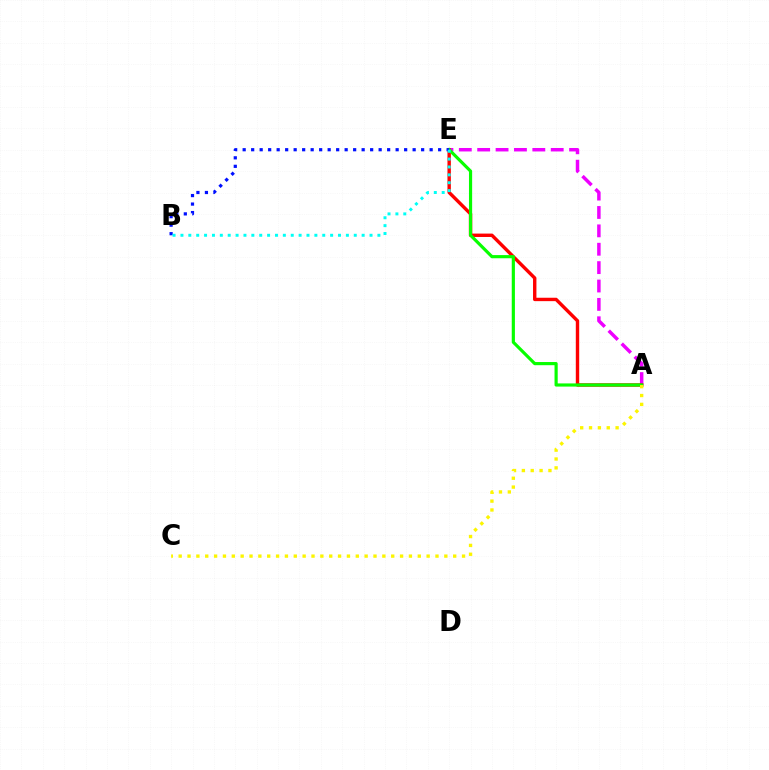{('A', 'E'): [{'color': '#ee00ff', 'line_style': 'dashed', 'thickness': 2.5}, {'color': '#ff0000', 'line_style': 'solid', 'thickness': 2.45}, {'color': '#08ff00', 'line_style': 'solid', 'thickness': 2.28}], ('B', 'E'): [{'color': '#0010ff', 'line_style': 'dotted', 'thickness': 2.31}, {'color': '#00fff6', 'line_style': 'dotted', 'thickness': 2.14}], ('A', 'C'): [{'color': '#fcf500', 'line_style': 'dotted', 'thickness': 2.41}]}